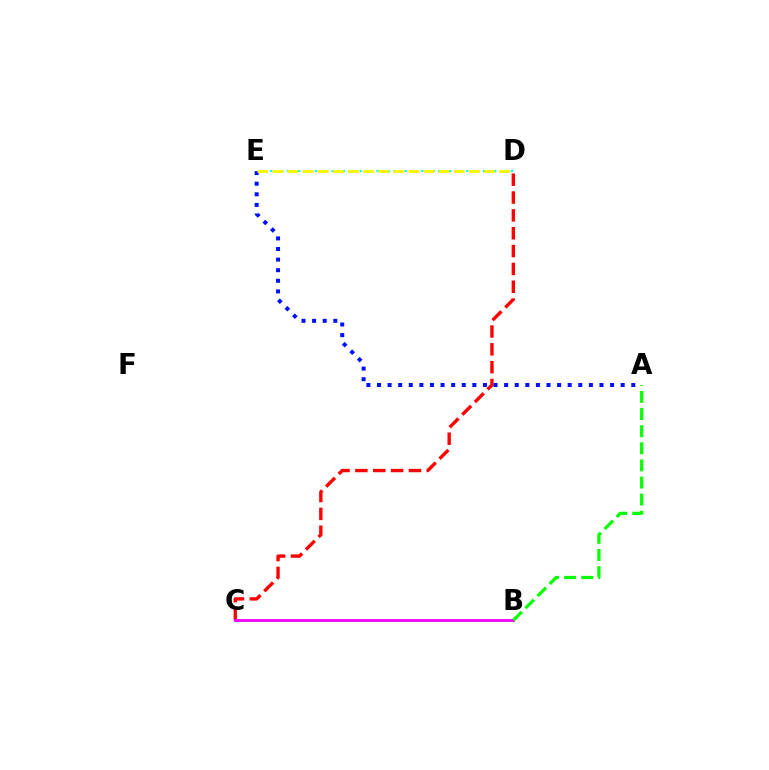{('C', 'D'): [{'color': '#ff0000', 'line_style': 'dashed', 'thickness': 2.42}], ('B', 'C'): [{'color': '#ee00ff', 'line_style': 'solid', 'thickness': 2.02}], ('A', 'E'): [{'color': '#0010ff', 'line_style': 'dotted', 'thickness': 2.88}], ('D', 'E'): [{'color': '#00fff6', 'line_style': 'dotted', 'thickness': 1.52}, {'color': '#fcf500', 'line_style': 'dashed', 'thickness': 2.05}], ('A', 'B'): [{'color': '#08ff00', 'line_style': 'dashed', 'thickness': 2.33}]}